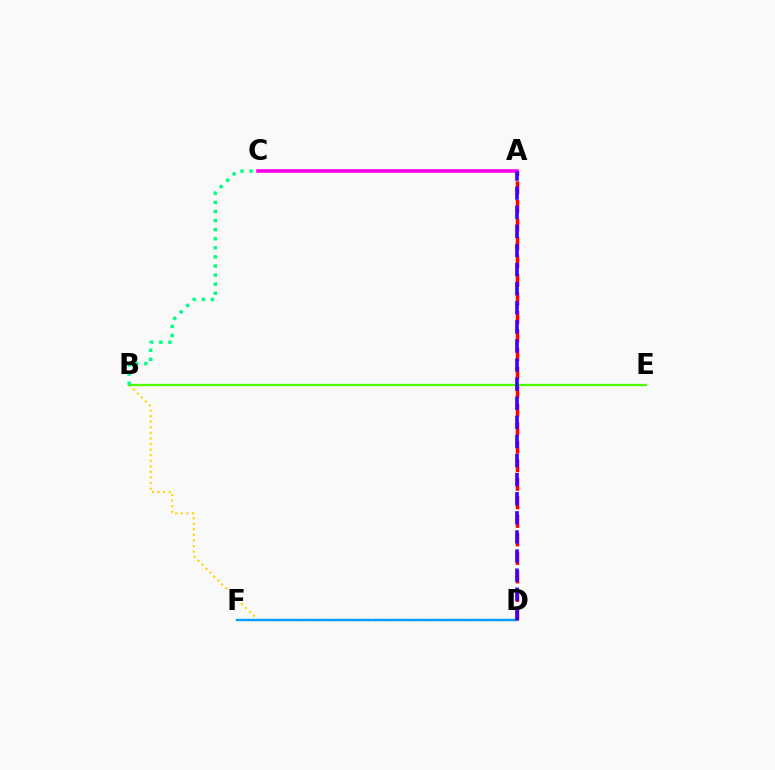{('B', 'D'): [{'color': '#ffd500', 'line_style': 'dotted', 'thickness': 1.52}], ('D', 'F'): [{'color': '#009eff', 'line_style': 'solid', 'thickness': 1.71}], ('A', 'C'): [{'color': '#ff00ed', 'line_style': 'solid', 'thickness': 2.58}], ('A', 'D'): [{'color': '#ff0000', 'line_style': 'dashed', 'thickness': 2.52}, {'color': '#3700ff', 'line_style': 'dashed', 'thickness': 2.59}], ('B', 'E'): [{'color': '#4fff00', 'line_style': 'solid', 'thickness': 1.64}], ('B', 'C'): [{'color': '#00ff86', 'line_style': 'dotted', 'thickness': 2.47}]}